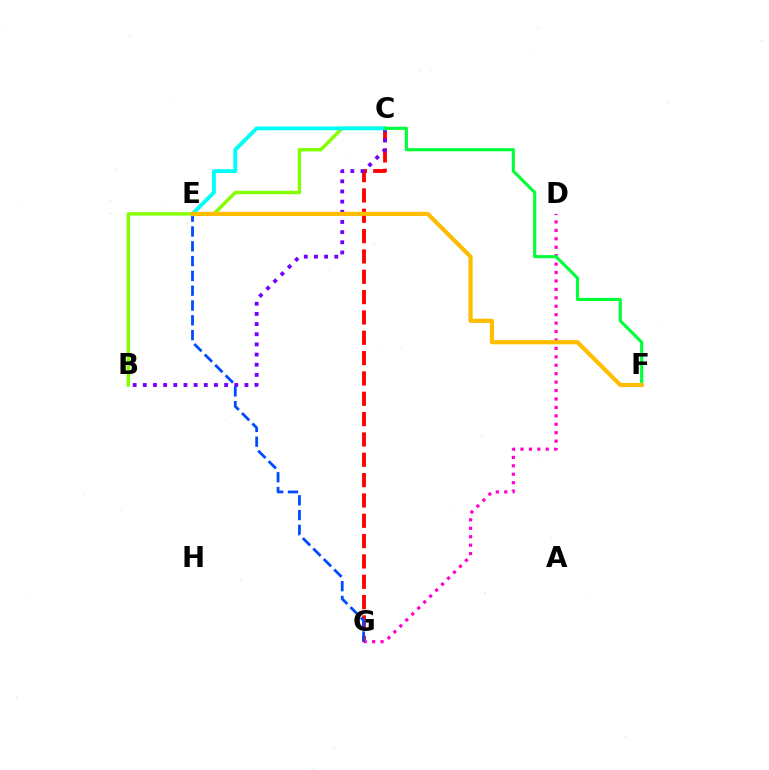{('C', 'G'): [{'color': '#ff0000', 'line_style': 'dashed', 'thickness': 2.76}], ('B', 'C'): [{'color': '#7200ff', 'line_style': 'dotted', 'thickness': 2.76}, {'color': '#84ff00', 'line_style': 'solid', 'thickness': 2.46}], ('D', 'G'): [{'color': '#ff00cf', 'line_style': 'dotted', 'thickness': 2.29}], ('E', 'G'): [{'color': '#004bff', 'line_style': 'dashed', 'thickness': 2.01}], ('C', 'E'): [{'color': '#00fff6', 'line_style': 'solid', 'thickness': 2.78}], ('C', 'F'): [{'color': '#00ff39', 'line_style': 'solid', 'thickness': 2.23}], ('E', 'F'): [{'color': '#ffbd00', 'line_style': 'solid', 'thickness': 3.0}]}